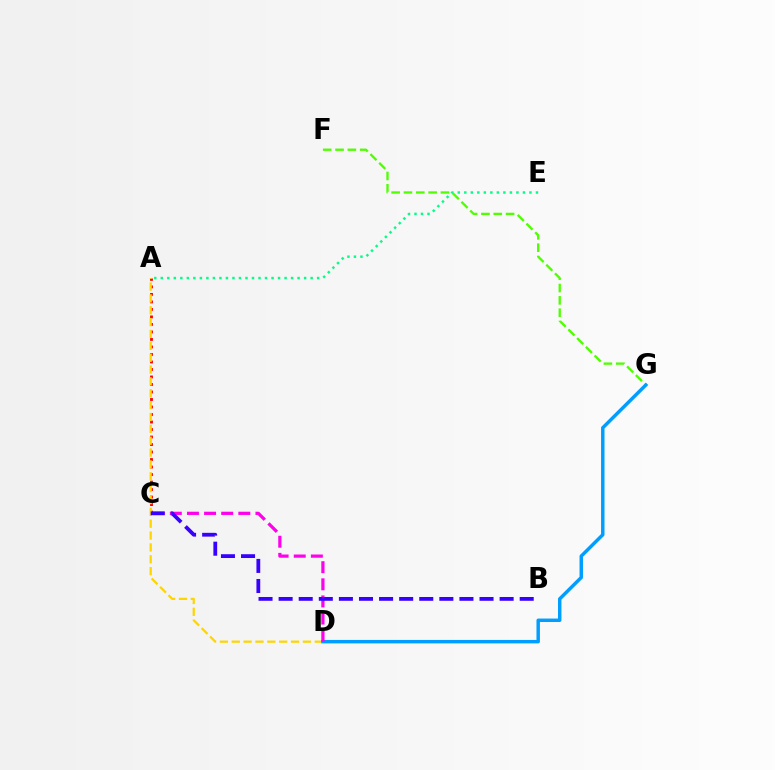{('A', 'E'): [{'color': '#00ff86', 'line_style': 'dotted', 'thickness': 1.77}], ('A', 'C'): [{'color': '#ff0000', 'line_style': 'dotted', 'thickness': 2.04}], ('A', 'D'): [{'color': '#ffd500', 'line_style': 'dashed', 'thickness': 1.61}], ('F', 'G'): [{'color': '#4fff00', 'line_style': 'dashed', 'thickness': 1.67}], ('D', 'G'): [{'color': '#009eff', 'line_style': 'solid', 'thickness': 2.49}], ('C', 'D'): [{'color': '#ff00ed', 'line_style': 'dashed', 'thickness': 2.33}], ('B', 'C'): [{'color': '#3700ff', 'line_style': 'dashed', 'thickness': 2.73}]}